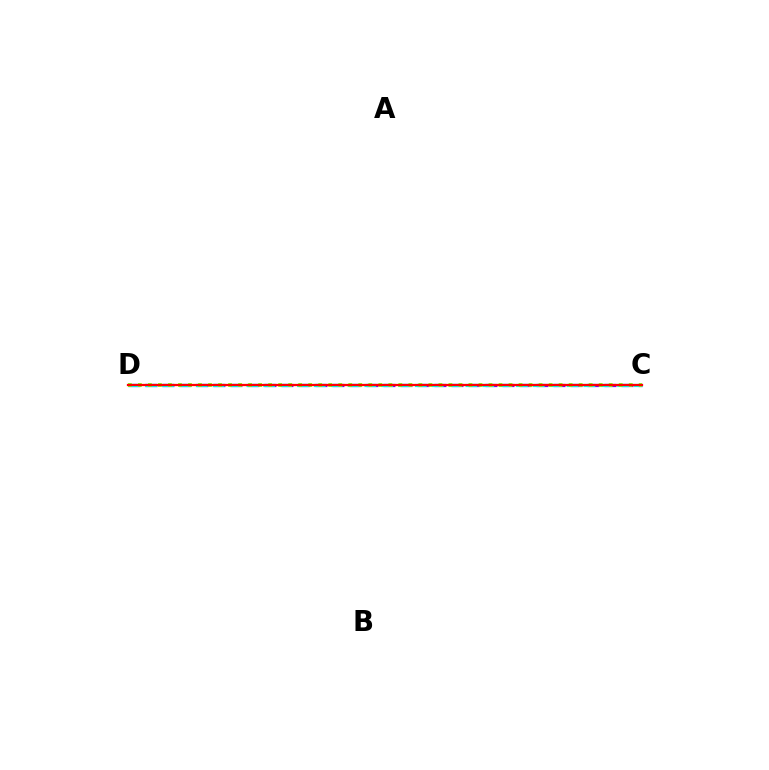{('C', 'D'): [{'color': '#7200ff', 'line_style': 'dashed', 'thickness': 2.31}, {'color': '#00fff6', 'line_style': 'dashed', 'thickness': 2.29}, {'color': '#84ff00', 'line_style': 'dotted', 'thickness': 2.72}, {'color': '#ff0000', 'line_style': 'solid', 'thickness': 1.63}]}